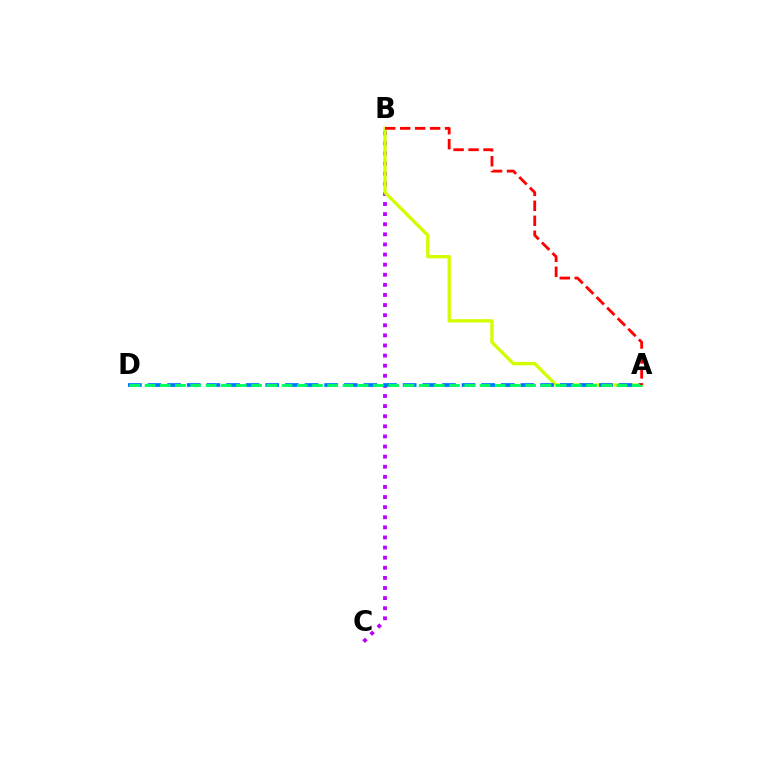{('B', 'C'): [{'color': '#b900ff', 'line_style': 'dotted', 'thickness': 2.75}], ('A', 'B'): [{'color': '#d1ff00', 'line_style': 'solid', 'thickness': 2.39}, {'color': '#ff0000', 'line_style': 'dashed', 'thickness': 2.03}], ('A', 'D'): [{'color': '#0074ff', 'line_style': 'dashed', 'thickness': 2.67}, {'color': '#00ff5c', 'line_style': 'dashed', 'thickness': 2.07}]}